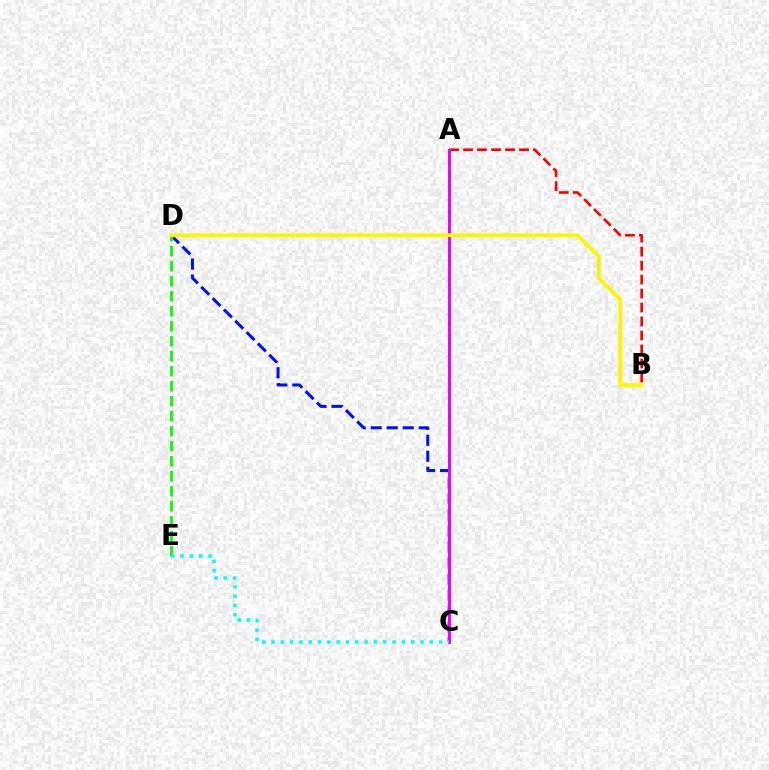{('A', 'B'): [{'color': '#ff0000', 'line_style': 'dashed', 'thickness': 1.9}], ('C', 'D'): [{'color': '#0010ff', 'line_style': 'dashed', 'thickness': 2.18}], ('D', 'E'): [{'color': '#08ff00', 'line_style': 'dashed', 'thickness': 2.04}], ('A', 'C'): [{'color': '#ee00ff', 'line_style': 'solid', 'thickness': 2.15}], ('C', 'E'): [{'color': '#00fff6', 'line_style': 'dotted', 'thickness': 2.53}], ('B', 'D'): [{'color': '#fcf500', 'line_style': 'solid', 'thickness': 2.75}]}